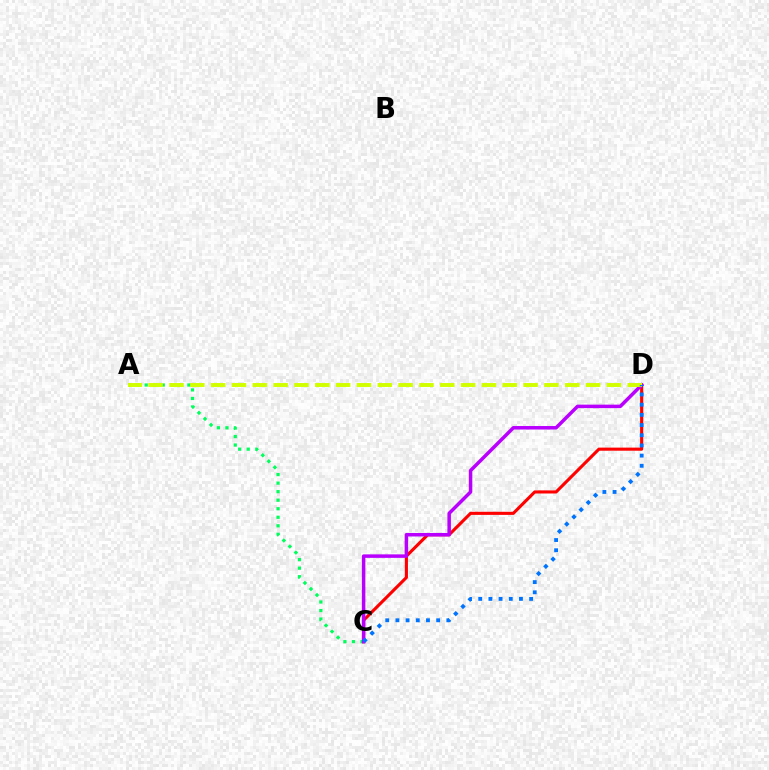{('C', 'D'): [{'color': '#ff0000', 'line_style': 'solid', 'thickness': 2.24}, {'color': '#b900ff', 'line_style': 'solid', 'thickness': 2.52}, {'color': '#0074ff', 'line_style': 'dotted', 'thickness': 2.77}], ('A', 'C'): [{'color': '#00ff5c', 'line_style': 'dotted', 'thickness': 2.32}], ('A', 'D'): [{'color': '#d1ff00', 'line_style': 'dashed', 'thickness': 2.83}]}